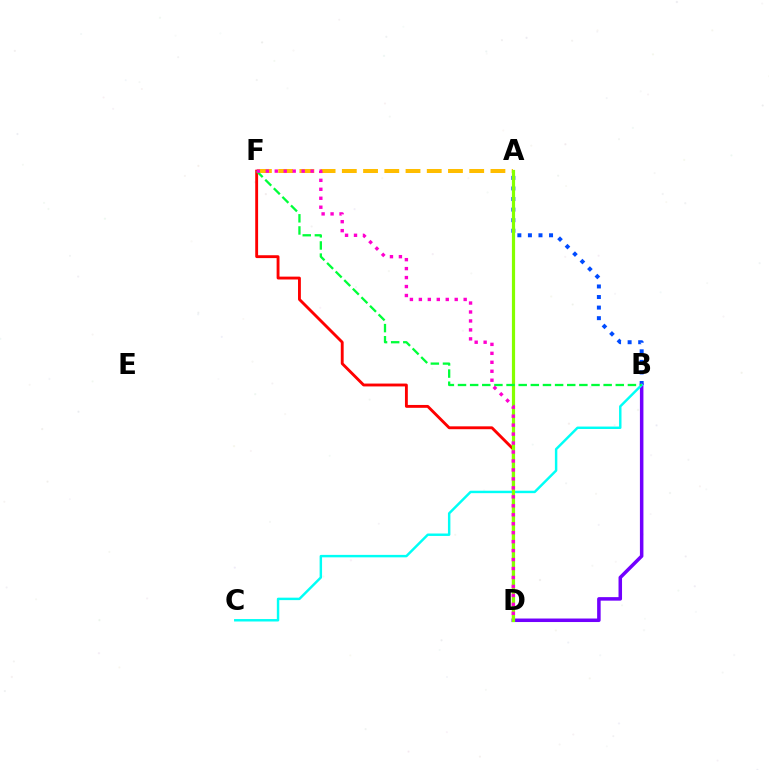{('D', 'F'): [{'color': '#ff0000', 'line_style': 'solid', 'thickness': 2.06}, {'color': '#ff00cf', 'line_style': 'dotted', 'thickness': 2.43}], ('A', 'B'): [{'color': '#004bff', 'line_style': 'dotted', 'thickness': 2.87}], ('A', 'F'): [{'color': '#ffbd00', 'line_style': 'dashed', 'thickness': 2.88}], ('B', 'D'): [{'color': '#7200ff', 'line_style': 'solid', 'thickness': 2.53}], ('B', 'C'): [{'color': '#00fff6', 'line_style': 'solid', 'thickness': 1.76}], ('A', 'D'): [{'color': '#84ff00', 'line_style': 'solid', 'thickness': 2.3}], ('B', 'F'): [{'color': '#00ff39', 'line_style': 'dashed', 'thickness': 1.65}]}